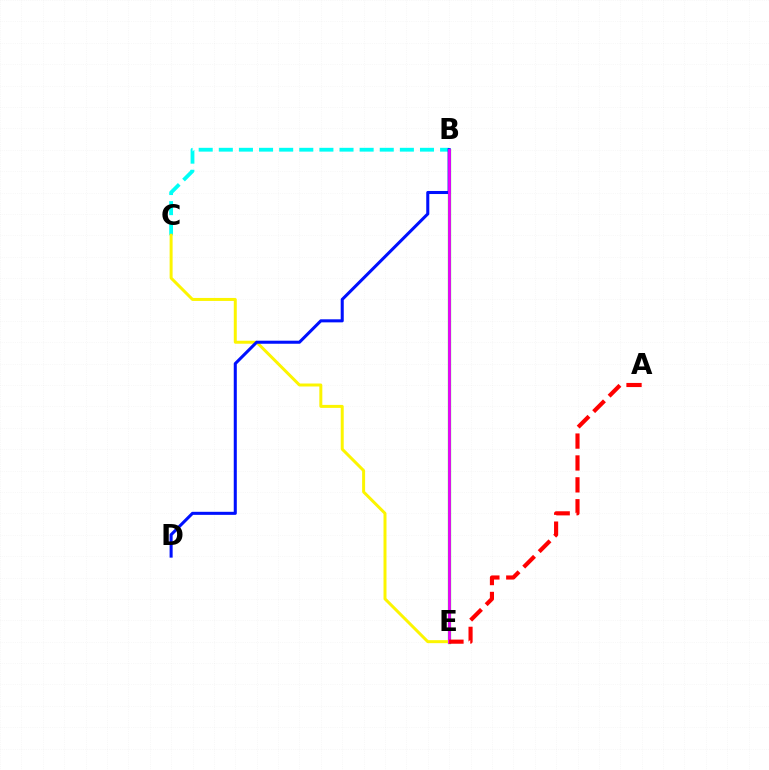{('B', 'E'): [{'color': '#08ff00', 'line_style': 'solid', 'thickness': 2.33}, {'color': '#ee00ff', 'line_style': 'solid', 'thickness': 2.03}], ('B', 'C'): [{'color': '#00fff6', 'line_style': 'dashed', 'thickness': 2.73}], ('C', 'E'): [{'color': '#fcf500', 'line_style': 'solid', 'thickness': 2.15}], ('B', 'D'): [{'color': '#0010ff', 'line_style': 'solid', 'thickness': 2.2}], ('A', 'E'): [{'color': '#ff0000', 'line_style': 'dashed', 'thickness': 2.97}]}